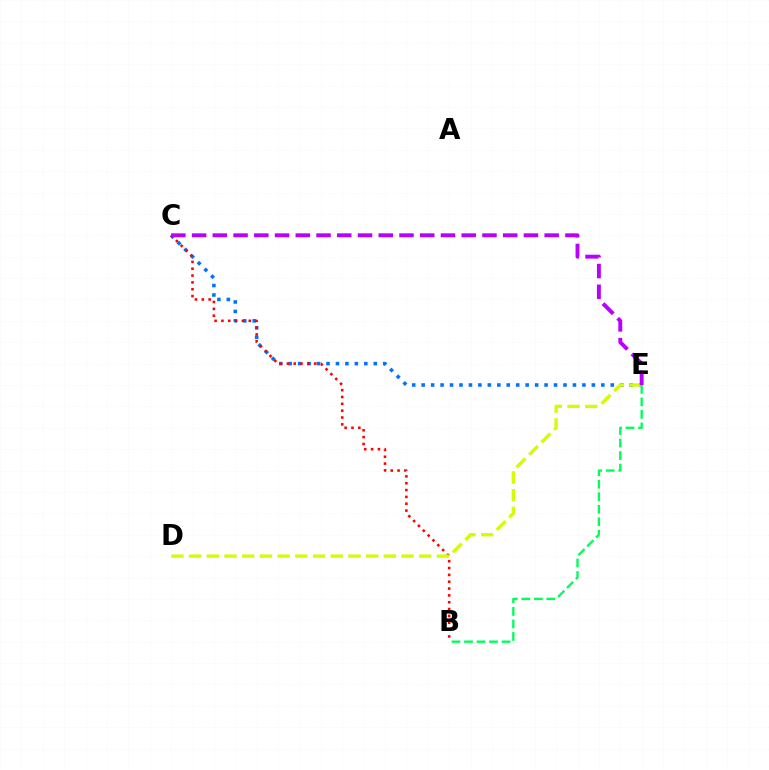{('C', 'E'): [{'color': '#0074ff', 'line_style': 'dotted', 'thickness': 2.57}, {'color': '#b900ff', 'line_style': 'dashed', 'thickness': 2.82}], ('B', 'C'): [{'color': '#ff0000', 'line_style': 'dotted', 'thickness': 1.86}], ('D', 'E'): [{'color': '#d1ff00', 'line_style': 'dashed', 'thickness': 2.41}], ('B', 'E'): [{'color': '#00ff5c', 'line_style': 'dashed', 'thickness': 1.7}]}